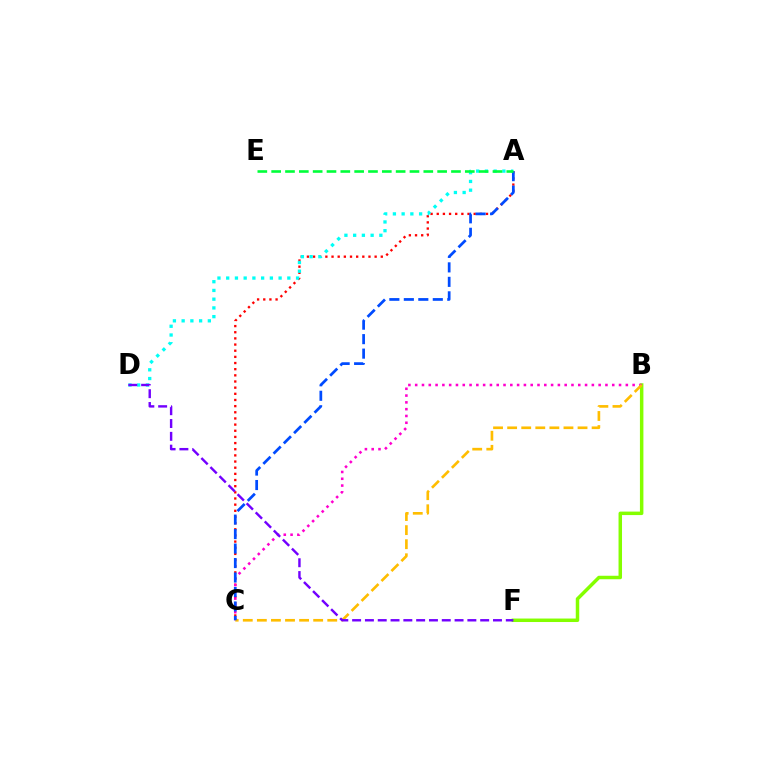{('B', 'F'): [{'color': '#84ff00', 'line_style': 'solid', 'thickness': 2.51}], ('A', 'C'): [{'color': '#ff0000', 'line_style': 'dotted', 'thickness': 1.67}, {'color': '#004bff', 'line_style': 'dashed', 'thickness': 1.97}], ('A', 'D'): [{'color': '#00fff6', 'line_style': 'dotted', 'thickness': 2.37}], ('B', 'C'): [{'color': '#ff00cf', 'line_style': 'dotted', 'thickness': 1.85}, {'color': '#ffbd00', 'line_style': 'dashed', 'thickness': 1.91}], ('D', 'F'): [{'color': '#7200ff', 'line_style': 'dashed', 'thickness': 1.74}], ('A', 'E'): [{'color': '#00ff39', 'line_style': 'dashed', 'thickness': 1.88}]}